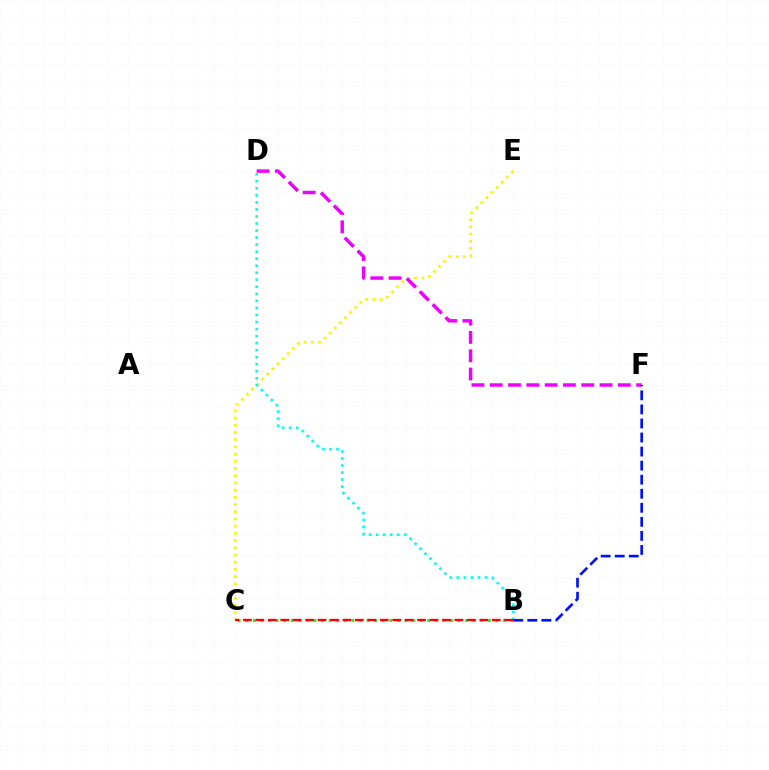{('C', 'E'): [{'color': '#fcf500', 'line_style': 'dotted', 'thickness': 1.96}], ('D', 'F'): [{'color': '#ee00ff', 'line_style': 'dashed', 'thickness': 2.49}], ('B', 'C'): [{'color': '#08ff00', 'line_style': 'dotted', 'thickness': 2.06}, {'color': '#ff0000', 'line_style': 'dashed', 'thickness': 1.69}], ('B', 'D'): [{'color': '#00fff6', 'line_style': 'dotted', 'thickness': 1.91}], ('B', 'F'): [{'color': '#0010ff', 'line_style': 'dashed', 'thickness': 1.91}]}